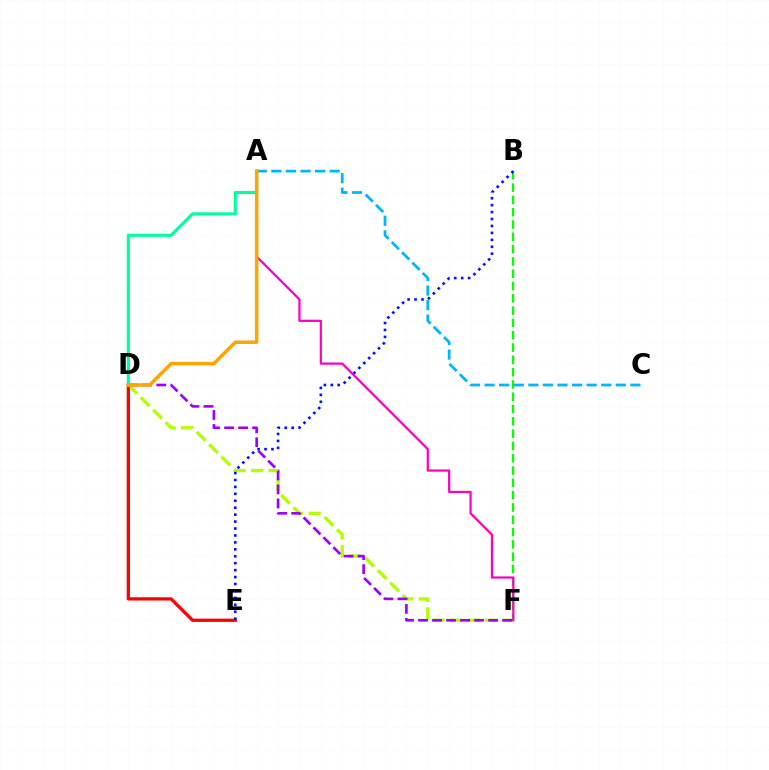{('D', 'F'): [{'color': '#b3ff00', 'line_style': 'dashed', 'thickness': 2.39}, {'color': '#9b00ff', 'line_style': 'dashed', 'thickness': 1.9}], ('D', 'E'): [{'color': '#ff0000', 'line_style': 'solid', 'thickness': 2.35}], ('B', 'F'): [{'color': '#08ff00', 'line_style': 'dashed', 'thickness': 1.67}], ('A', 'F'): [{'color': '#ff00bd', 'line_style': 'solid', 'thickness': 1.61}], ('B', 'E'): [{'color': '#0010ff', 'line_style': 'dotted', 'thickness': 1.88}], ('A', 'C'): [{'color': '#00b5ff', 'line_style': 'dashed', 'thickness': 1.98}], ('A', 'D'): [{'color': '#00ff9d', 'line_style': 'solid', 'thickness': 2.25}, {'color': '#ffa500', 'line_style': 'solid', 'thickness': 2.52}]}